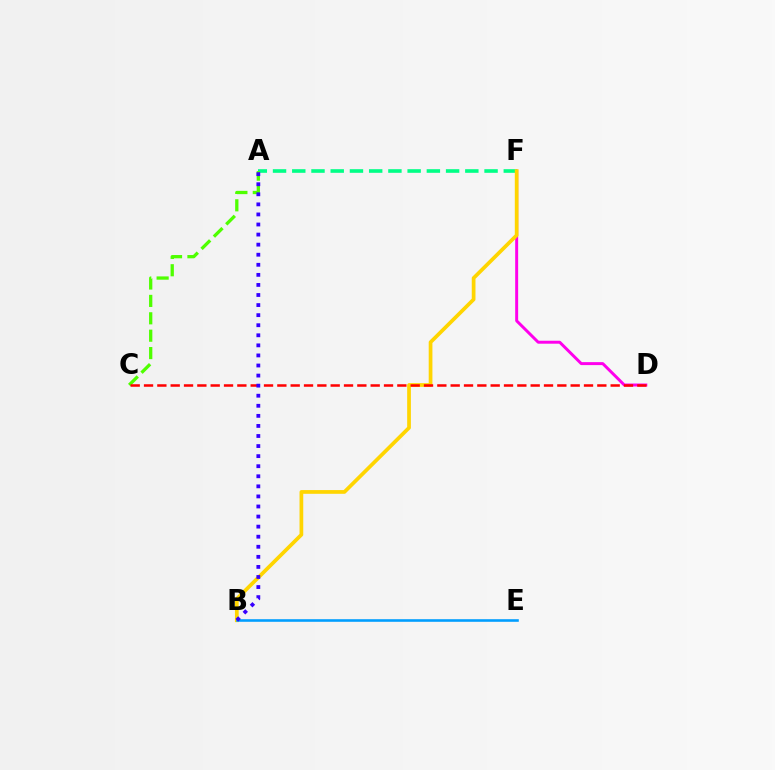{('D', 'F'): [{'color': '#ff00ed', 'line_style': 'solid', 'thickness': 2.13}], ('A', 'F'): [{'color': '#00ff86', 'line_style': 'dashed', 'thickness': 2.61}], ('B', 'F'): [{'color': '#ffd500', 'line_style': 'solid', 'thickness': 2.68}], ('A', 'C'): [{'color': '#4fff00', 'line_style': 'dashed', 'thickness': 2.36}], ('C', 'D'): [{'color': '#ff0000', 'line_style': 'dashed', 'thickness': 1.81}], ('B', 'E'): [{'color': '#009eff', 'line_style': 'solid', 'thickness': 1.87}], ('A', 'B'): [{'color': '#3700ff', 'line_style': 'dotted', 'thickness': 2.74}]}